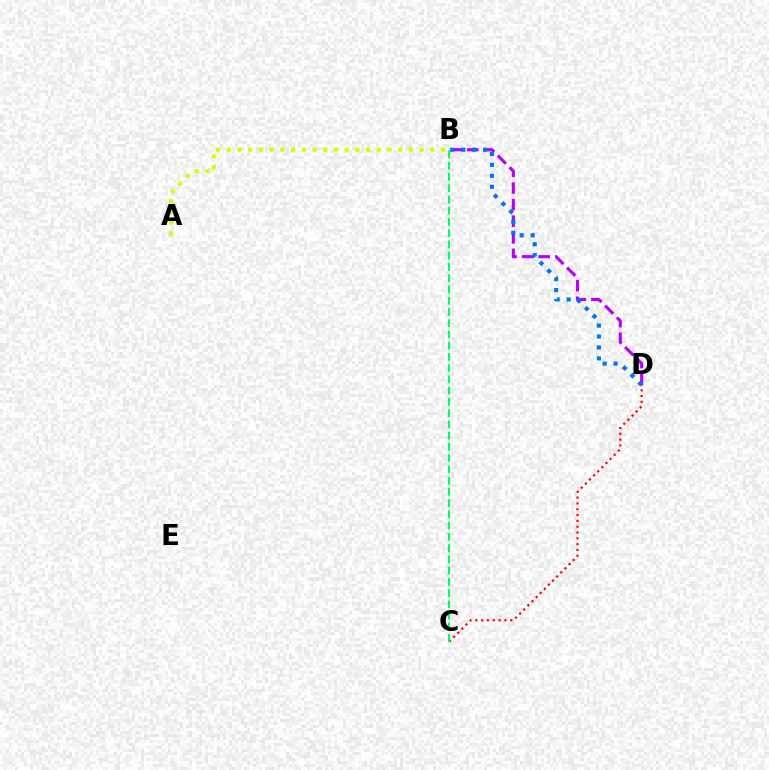{('C', 'D'): [{'color': '#ff0000', 'line_style': 'dotted', 'thickness': 1.58}], ('A', 'B'): [{'color': '#d1ff00', 'line_style': 'dotted', 'thickness': 2.91}], ('B', 'D'): [{'color': '#b900ff', 'line_style': 'dashed', 'thickness': 2.25}, {'color': '#0074ff', 'line_style': 'dotted', 'thickness': 2.98}], ('B', 'C'): [{'color': '#00ff5c', 'line_style': 'dashed', 'thickness': 1.53}]}